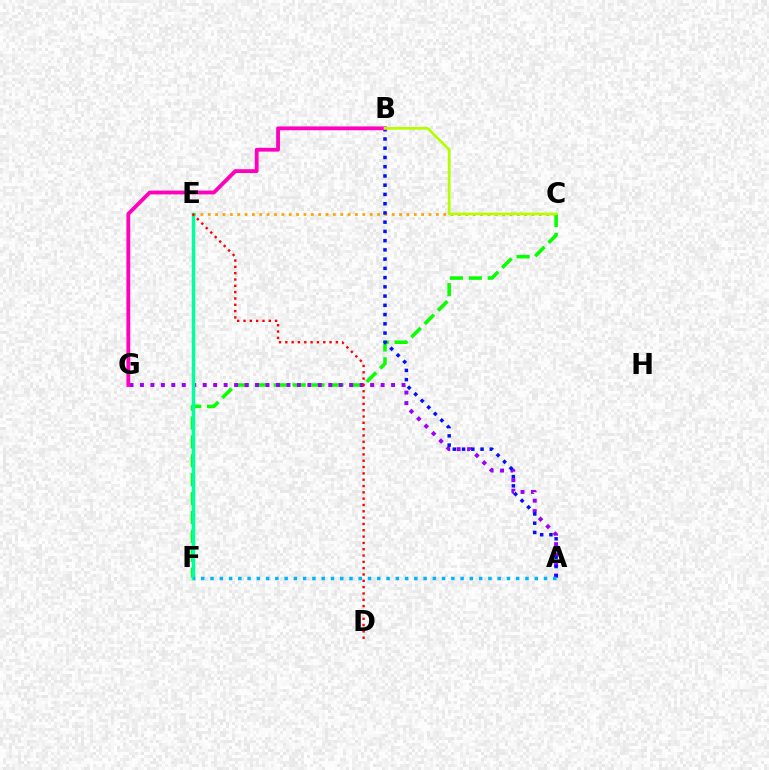{('C', 'E'): [{'color': '#ffa500', 'line_style': 'dotted', 'thickness': 2.0}], ('C', 'F'): [{'color': '#08ff00', 'line_style': 'dashed', 'thickness': 2.57}], ('A', 'G'): [{'color': '#9b00ff', 'line_style': 'dotted', 'thickness': 2.84}], ('E', 'F'): [{'color': '#00ff9d', 'line_style': 'solid', 'thickness': 2.52}], ('A', 'B'): [{'color': '#0010ff', 'line_style': 'dotted', 'thickness': 2.51}], ('D', 'E'): [{'color': '#ff0000', 'line_style': 'dotted', 'thickness': 1.72}], ('B', 'G'): [{'color': '#ff00bd', 'line_style': 'solid', 'thickness': 2.75}], ('B', 'C'): [{'color': '#b3ff00', 'line_style': 'solid', 'thickness': 1.95}], ('A', 'F'): [{'color': '#00b5ff', 'line_style': 'dotted', 'thickness': 2.52}]}